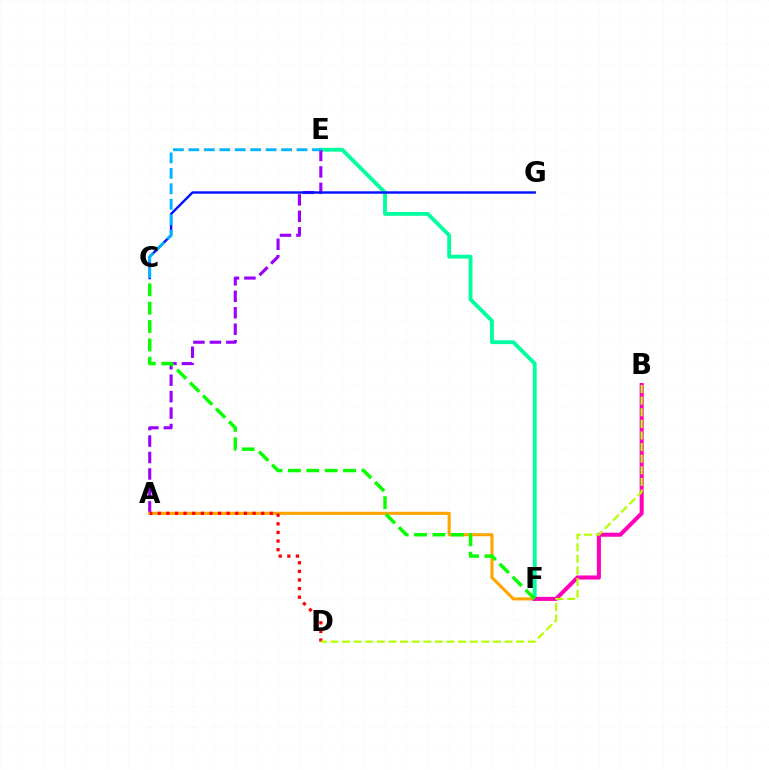{('E', 'F'): [{'color': '#00ff9d', 'line_style': 'solid', 'thickness': 2.77}], ('A', 'E'): [{'color': '#9b00ff', 'line_style': 'dashed', 'thickness': 2.23}], ('A', 'F'): [{'color': '#ffa500', 'line_style': 'solid', 'thickness': 2.22}], ('B', 'F'): [{'color': '#ff00bd', 'line_style': 'solid', 'thickness': 2.92}], ('A', 'D'): [{'color': '#ff0000', 'line_style': 'dotted', 'thickness': 2.34}], ('C', 'G'): [{'color': '#0010ff', 'line_style': 'solid', 'thickness': 1.72}], ('C', 'E'): [{'color': '#00b5ff', 'line_style': 'dashed', 'thickness': 2.1}], ('B', 'D'): [{'color': '#b3ff00', 'line_style': 'dashed', 'thickness': 1.58}], ('C', 'F'): [{'color': '#08ff00', 'line_style': 'dashed', 'thickness': 2.49}]}